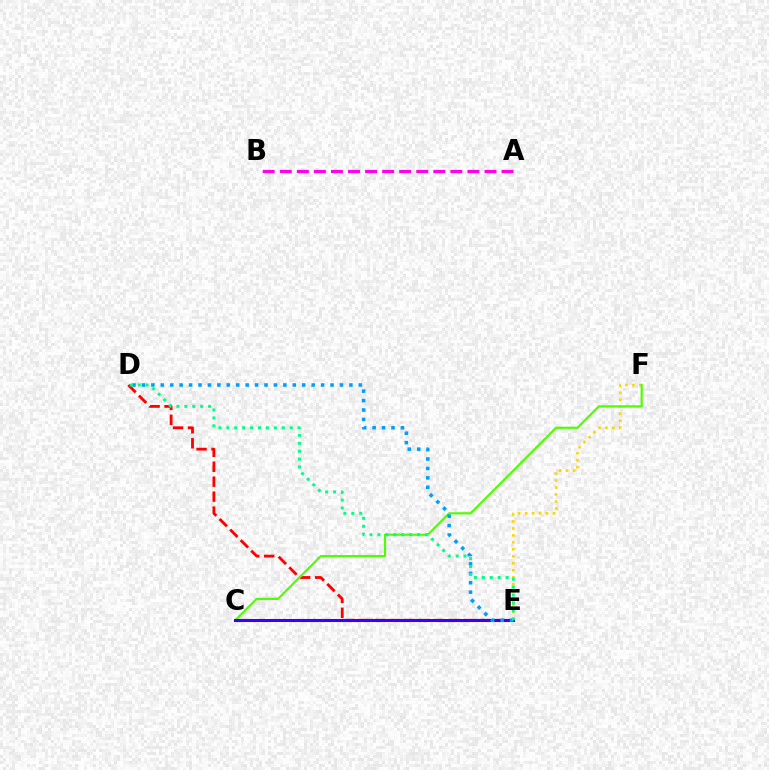{('E', 'F'): [{'color': '#ffd500', 'line_style': 'dotted', 'thickness': 1.89}], ('D', 'E'): [{'color': '#ff0000', 'line_style': 'dashed', 'thickness': 2.03}, {'color': '#009eff', 'line_style': 'dotted', 'thickness': 2.56}, {'color': '#00ff86', 'line_style': 'dotted', 'thickness': 2.15}], ('C', 'F'): [{'color': '#4fff00', 'line_style': 'solid', 'thickness': 1.57}], ('C', 'E'): [{'color': '#3700ff', 'line_style': 'solid', 'thickness': 2.22}], ('A', 'B'): [{'color': '#ff00ed', 'line_style': 'dashed', 'thickness': 2.32}]}